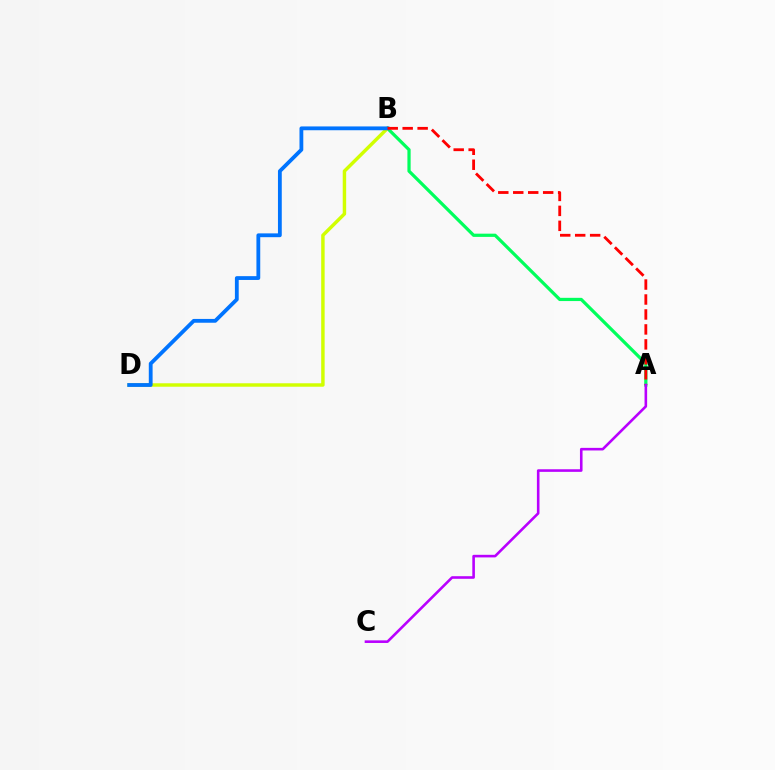{('A', 'B'): [{'color': '#00ff5c', 'line_style': 'solid', 'thickness': 2.32}, {'color': '#ff0000', 'line_style': 'dashed', 'thickness': 2.03}], ('B', 'D'): [{'color': '#d1ff00', 'line_style': 'solid', 'thickness': 2.48}, {'color': '#0074ff', 'line_style': 'solid', 'thickness': 2.74}], ('A', 'C'): [{'color': '#b900ff', 'line_style': 'solid', 'thickness': 1.87}]}